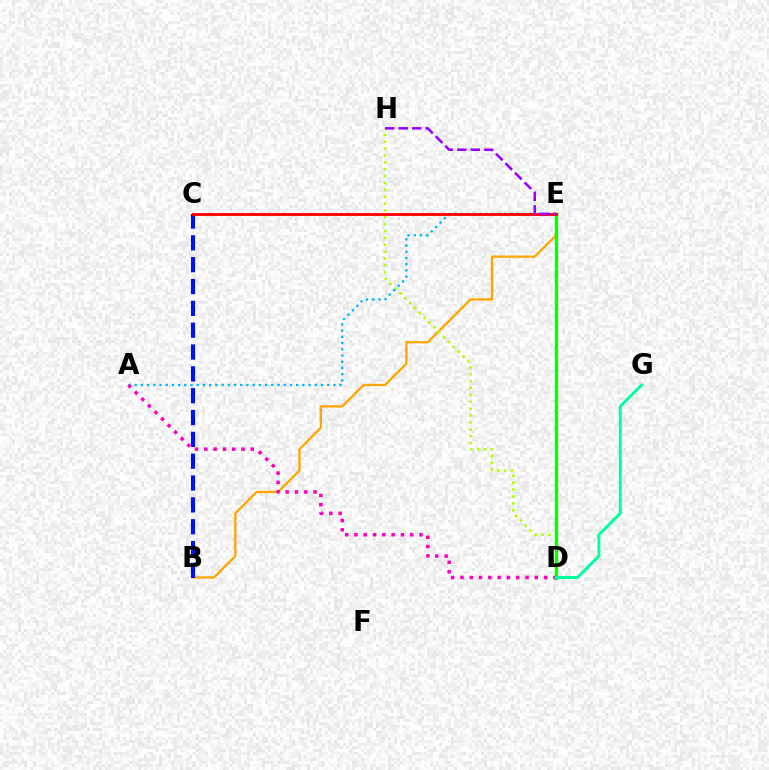{('B', 'E'): [{'color': '#ffa500', 'line_style': 'solid', 'thickness': 1.65}], ('B', 'C'): [{'color': '#0010ff', 'line_style': 'dashed', 'thickness': 2.97}], ('D', 'H'): [{'color': '#b3ff00', 'line_style': 'dotted', 'thickness': 1.87}], ('A', 'E'): [{'color': '#00b5ff', 'line_style': 'dotted', 'thickness': 1.69}], ('D', 'E'): [{'color': '#08ff00', 'line_style': 'solid', 'thickness': 2.44}], ('A', 'D'): [{'color': '#ff00bd', 'line_style': 'dotted', 'thickness': 2.53}], ('C', 'E'): [{'color': '#ff0000', 'line_style': 'solid', 'thickness': 2.05}], ('D', 'G'): [{'color': '#00ff9d', 'line_style': 'solid', 'thickness': 2.11}], ('E', 'H'): [{'color': '#9b00ff', 'line_style': 'dashed', 'thickness': 1.83}]}